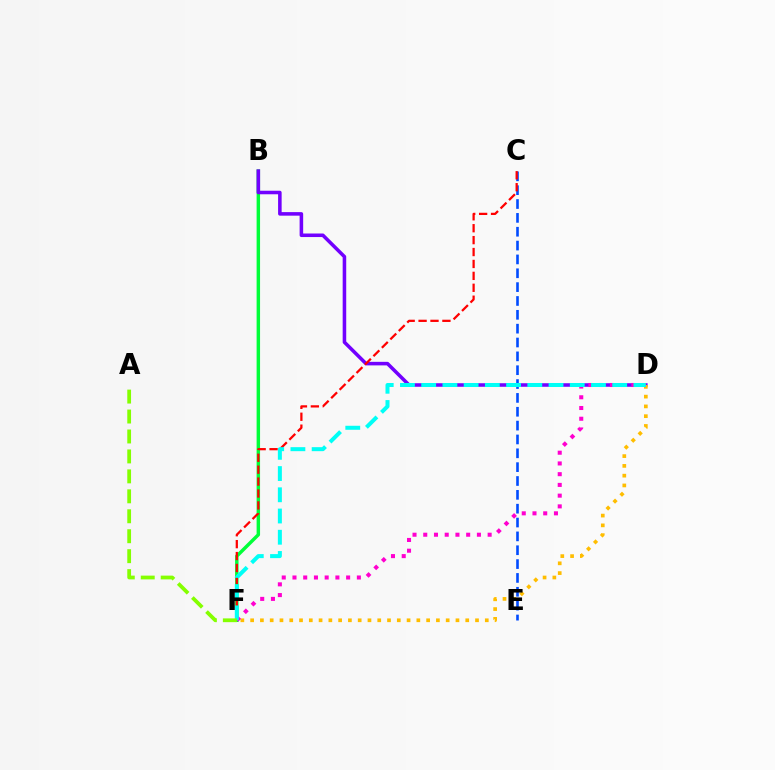{('B', 'F'): [{'color': '#00ff39', 'line_style': 'solid', 'thickness': 2.48}], ('B', 'D'): [{'color': '#7200ff', 'line_style': 'solid', 'thickness': 2.56}], ('D', 'F'): [{'color': '#ffbd00', 'line_style': 'dotted', 'thickness': 2.66}, {'color': '#ff00cf', 'line_style': 'dotted', 'thickness': 2.92}, {'color': '#00fff6', 'line_style': 'dashed', 'thickness': 2.88}], ('C', 'E'): [{'color': '#004bff', 'line_style': 'dashed', 'thickness': 1.88}], ('C', 'F'): [{'color': '#ff0000', 'line_style': 'dashed', 'thickness': 1.62}], ('A', 'F'): [{'color': '#84ff00', 'line_style': 'dashed', 'thickness': 2.71}]}